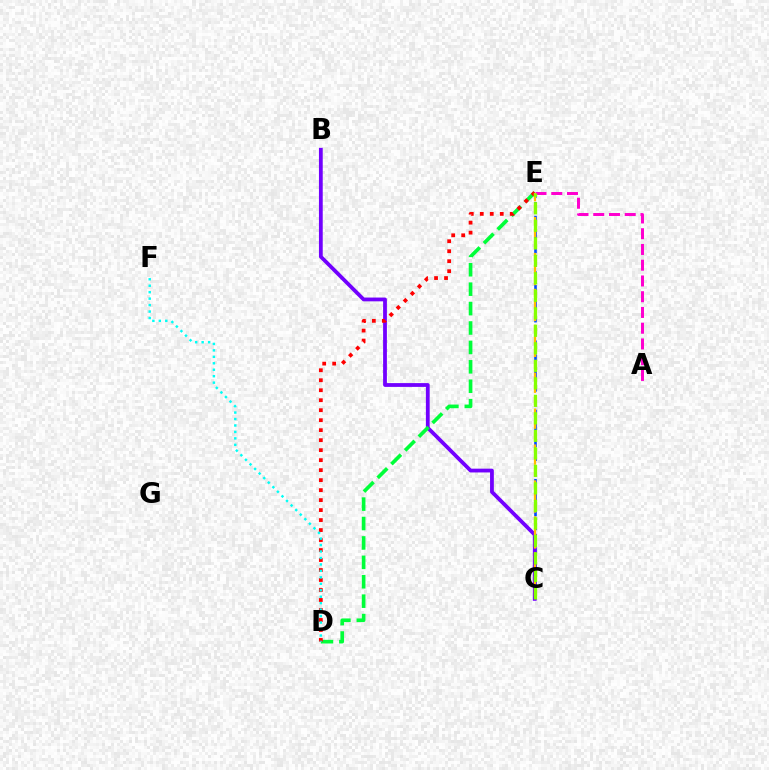{('C', 'E'): [{'color': '#004bff', 'line_style': 'dashed', 'thickness': 1.88}, {'color': '#ffbd00', 'line_style': 'dashed', 'thickness': 1.63}, {'color': '#84ff00', 'line_style': 'dashed', 'thickness': 2.38}], ('B', 'C'): [{'color': '#7200ff', 'line_style': 'solid', 'thickness': 2.73}], ('D', 'E'): [{'color': '#00ff39', 'line_style': 'dashed', 'thickness': 2.64}, {'color': '#ff0000', 'line_style': 'dotted', 'thickness': 2.71}], ('A', 'E'): [{'color': '#ff00cf', 'line_style': 'dashed', 'thickness': 2.14}], ('D', 'F'): [{'color': '#00fff6', 'line_style': 'dotted', 'thickness': 1.75}]}